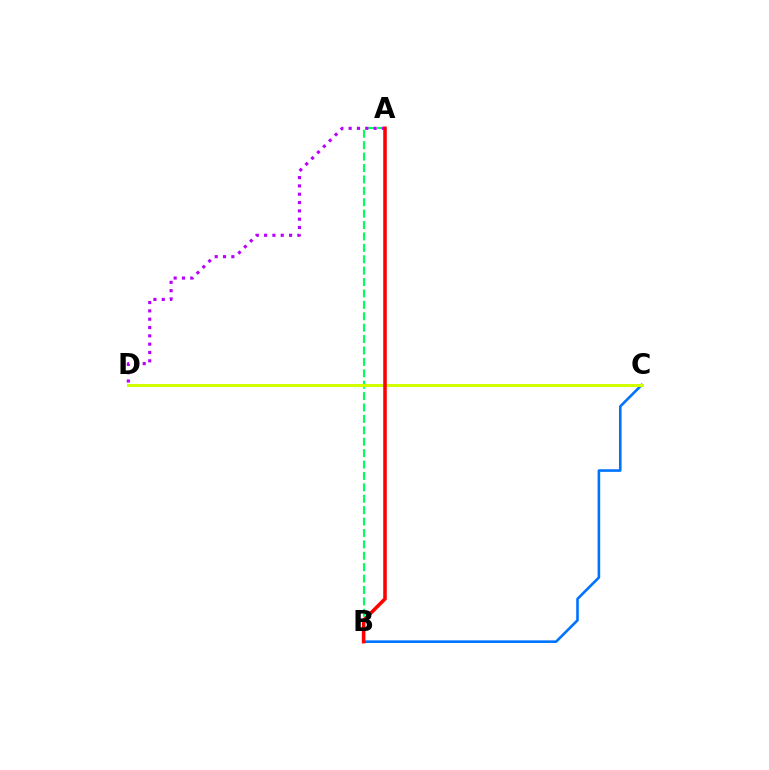{('A', 'B'): [{'color': '#00ff5c', 'line_style': 'dashed', 'thickness': 1.55}, {'color': '#ff0000', 'line_style': 'solid', 'thickness': 2.55}], ('B', 'C'): [{'color': '#0074ff', 'line_style': 'solid', 'thickness': 1.89}], ('C', 'D'): [{'color': '#d1ff00', 'line_style': 'solid', 'thickness': 2.18}], ('A', 'D'): [{'color': '#b900ff', 'line_style': 'dotted', 'thickness': 2.26}]}